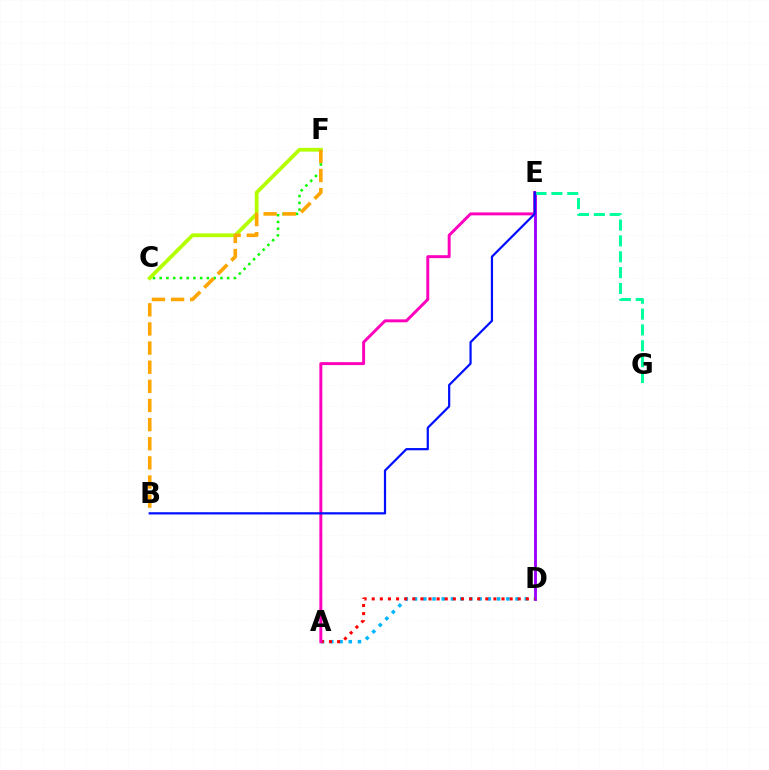{('D', 'E'): [{'color': '#9b00ff', 'line_style': 'solid', 'thickness': 2.06}], ('C', 'F'): [{'color': '#08ff00', 'line_style': 'dotted', 'thickness': 1.83}, {'color': '#b3ff00', 'line_style': 'solid', 'thickness': 2.72}], ('E', 'G'): [{'color': '#00ff9d', 'line_style': 'dashed', 'thickness': 2.15}], ('A', 'D'): [{'color': '#00b5ff', 'line_style': 'dotted', 'thickness': 2.51}, {'color': '#ff0000', 'line_style': 'dotted', 'thickness': 2.2}], ('A', 'E'): [{'color': '#ff00bd', 'line_style': 'solid', 'thickness': 2.12}], ('B', 'E'): [{'color': '#0010ff', 'line_style': 'solid', 'thickness': 1.59}], ('B', 'F'): [{'color': '#ffa500', 'line_style': 'dashed', 'thickness': 2.6}]}